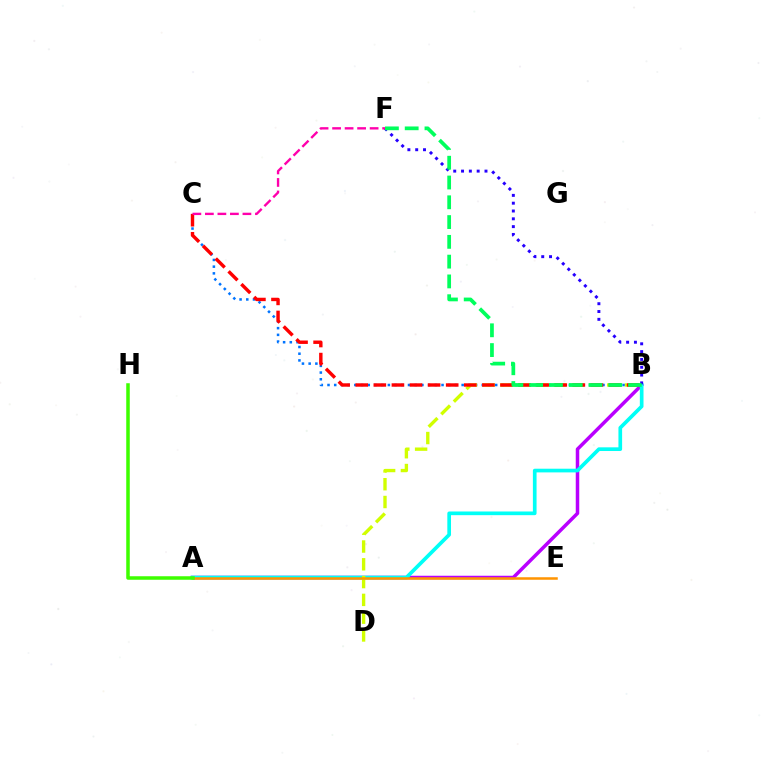{('B', 'C'): [{'color': '#0074ff', 'line_style': 'dotted', 'thickness': 1.82}, {'color': '#ff0000', 'line_style': 'dashed', 'thickness': 2.46}], ('A', 'B'): [{'color': '#b900ff', 'line_style': 'solid', 'thickness': 2.52}, {'color': '#00fff6', 'line_style': 'solid', 'thickness': 2.65}], ('B', 'D'): [{'color': '#d1ff00', 'line_style': 'dashed', 'thickness': 2.42}], ('B', 'F'): [{'color': '#2500ff', 'line_style': 'dotted', 'thickness': 2.12}, {'color': '#00ff5c', 'line_style': 'dashed', 'thickness': 2.69}], ('A', 'E'): [{'color': '#ff9400', 'line_style': 'solid', 'thickness': 1.81}], ('C', 'F'): [{'color': '#ff00ac', 'line_style': 'dashed', 'thickness': 1.7}], ('A', 'H'): [{'color': '#3dff00', 'line_style': 'solid', 'thickness': 2.54}]}